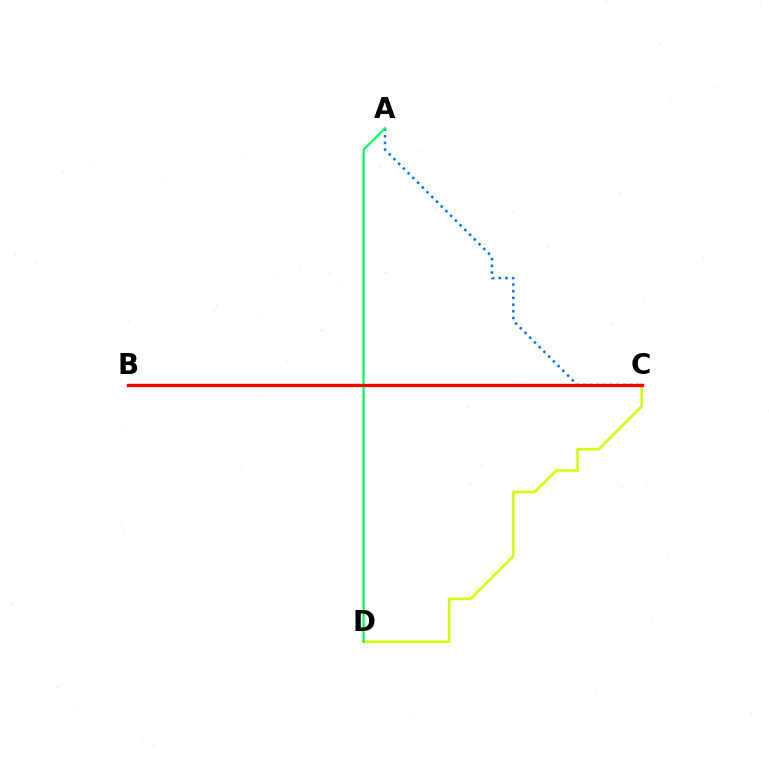{('A', 'C'): [{'color': '#0074ff', 'line_style': 'dotted', 'thickness': 1.82}], ('C', 'D'): [{'color': '#d1ff00', 'line_style': 'solid', 'thickness': 1.82}], ('B', 'C'): [{'color': '#b900ff', 'line_style': 'dotted', 'thickness': 2.21}, {'color': '#ff0000', 'line_style': 'solid', 'thickness': 2.39}], ('A', 'D'): [{'color': '#00ff5c', 'line_style': 'solid', 'thickness': 1.59}]}